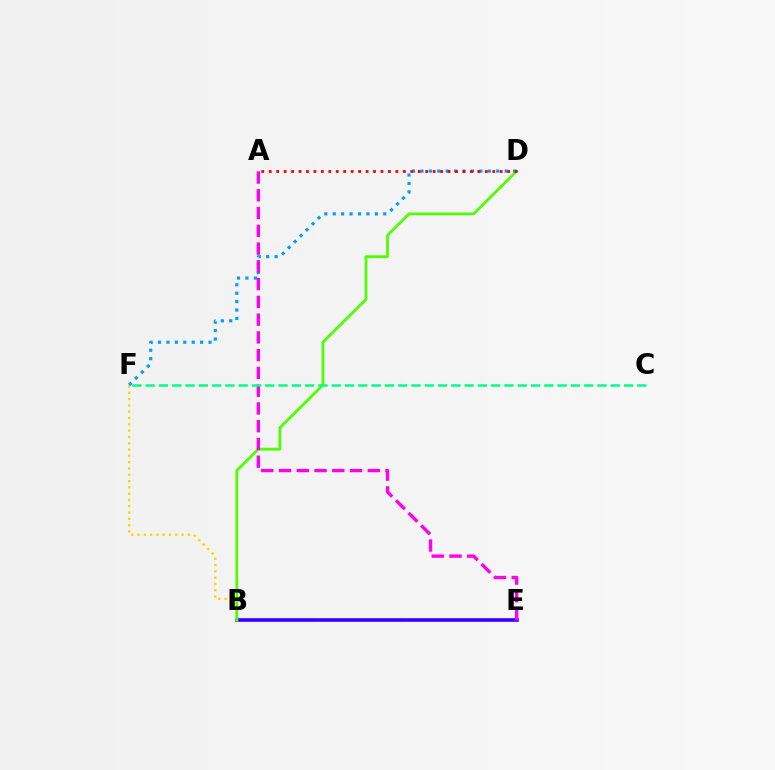{('B', 'E'): [{'color': '#3700ff', 'line_style': 'solid', 'thickness': 2.6}], ('B', 'F'): [{'color': '#ffd500', 'line_style': 'dotted', 'thickness': 1.71}], ('B', 'D'): [{'color': '#4fff00', 'line_style': 'solid', 'thickness': 1.99}], ('D', 'F'): [{'color': '#009eff', 'line_style': 'dotted', 'thickness': 2.29}], ('A', 'D'): [{'color': '#ff0000', 'line_style': 'dotted', 'thickness': 2.02}], ('A', 'E'): [{'color': '#ff00ed', 'line_style': 'dashed', 'thickness': 2.41}], ('C', 'F'): [{'color': '#00ff86', 'line_style': 'dashed', 'thickness': 1.81}]}